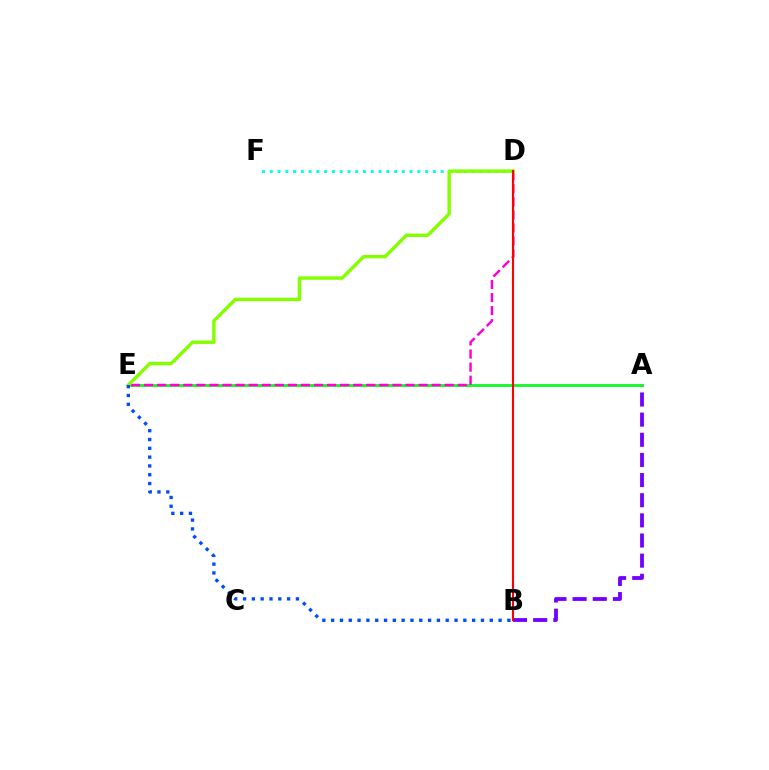{('A', 'E'): [{'color': '#ffbd00', 'line_style': 'solid', 'thickness': 2.01}, {'color': '#00ff39', 'line_style': 'solid', 'thickness': 1.87}], ('D', 'F'): [{'color': '#00fff6', 'line_style': 'dotted', 'thickness': 2.11}], ('A', 'B'): [{'color': '#7200ff', 'line_style': 'dashed', 'thickness': 2.74}], ('D', 'E'): [{'color': '#ff00cf', 'line_style': 'dashed', 'thickness': 1.78}, {'color': '#84ff00', 'line_style': 'solid', 'thickness': 2.46}], ('B', 'D'): [{'color': '#ff0000', 'line_style': 'solid', 'thickness': 1.52}], ('B', 'E'): [{'color': '#004bff', 'line_style': 'dotted', 'thickness': 2.39}]}